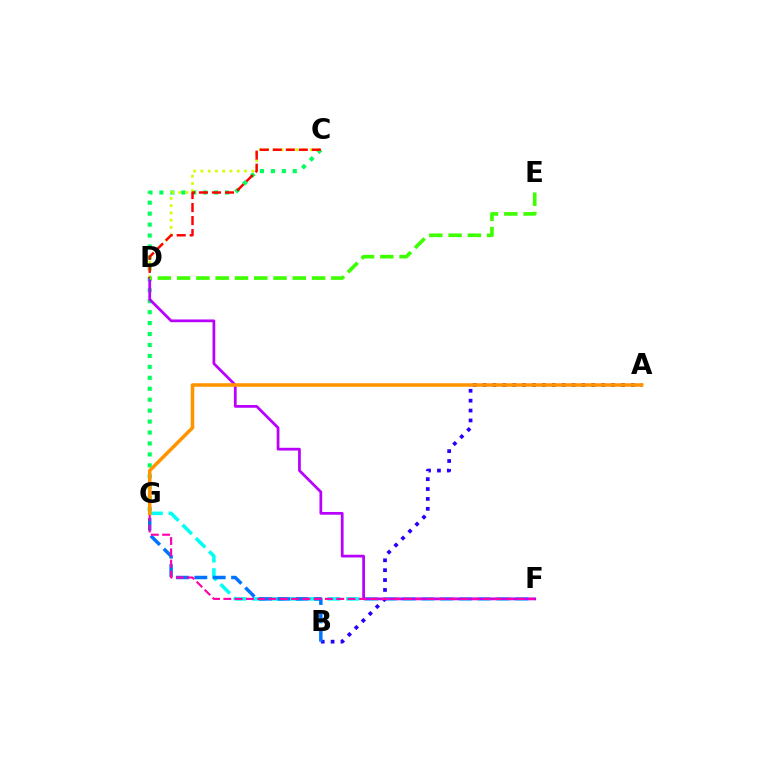{('C', 'G'): [{'color': '#00ff5c', 'line_style': 'dotted', 'thickness': 2.97}], ('F', 'G'): [{'color': '#00fff6', 'line_style': 'dashed', 'thickness': 2.55}, {'color': '#ff00ac', 'line_style': 'dashed', 'thickness': 1.53}], ('C', 'D'): [{'color': '#d1ff00', 'line_style': 'dotted', 'thickness': 1.97}, {'color': '#ff0000', 'line_style': 'dashed', 'thickness': 1.77}], ('A', 'B'): [{'color': '#2500ff', 'line_style': 'dotted', 'thickness': 2.69}], ('B', 'G'): [{'color': '#0074ff', 'line_style': 'dashed', 'thickness': 2.49}], ('D', 'F'): [{'color': '#b900ff', 'line_style': 'solid', 'thickness': 1.97}], ('A', 'G'): [{'color': '#ff9400', 'line_style': 'solid', 'thickness': 2.55}], ('D', 'E'): [{'color': '#3dff00', 'line_style': 'dashed', 'thickness': 2.62}]}